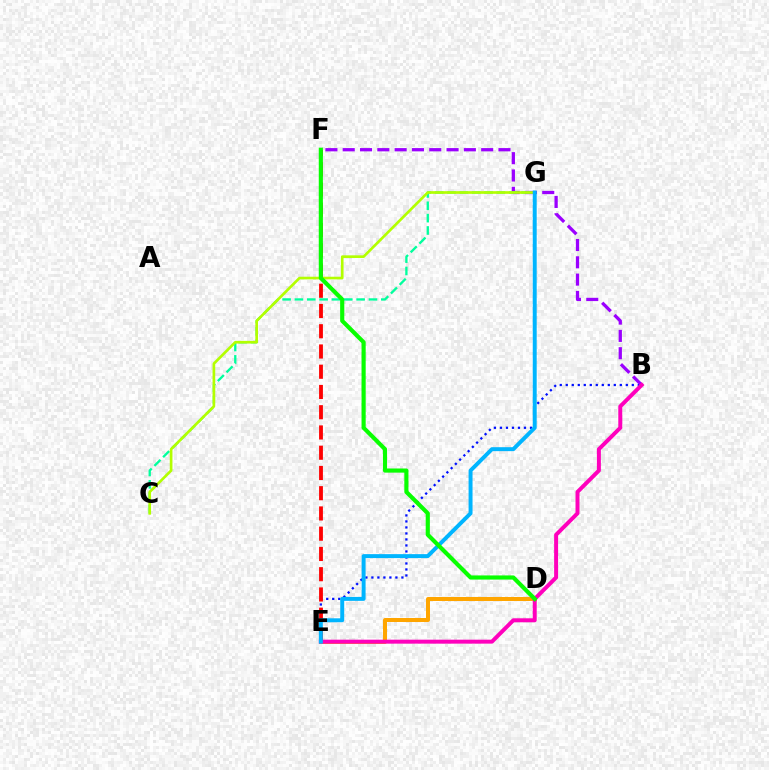{('D', 'E'): [{'color': '#ffa500', 'line_style': 'solid', 'thickness': 2.88}], ('B', 'E'): [{'color': '#0010ff', 'line_style': 'dotted', 'thickness': 1.63}, {'color': '#ff00bd', 'line_style': 'solid', 'thickness': 2.86}], ('E', 'F'): [{'color': '#ff0000', 'line_style': 'dashed', 'thickness': 2.75}], ('B', 'F'): [{'color': '#9b00ff', 'line_style': 'dashed', 'thickness': 2.35}], ('C', 'G'): [{'color': '#00ff9d', 'line_style': 'dashed', 'thickness': 1.68}, {'color': '#b3ff00', 'line_style': 'solid', 'thickness': 1.92}], ('E', 'G'): [{'color': '#00b5ff', 'line_style': 'solid', 'thickness': 2.84}], ('D', 'F'): [{'color': '#08ff00', 'line_style': 'solid', 'thickness': 2.98}]}